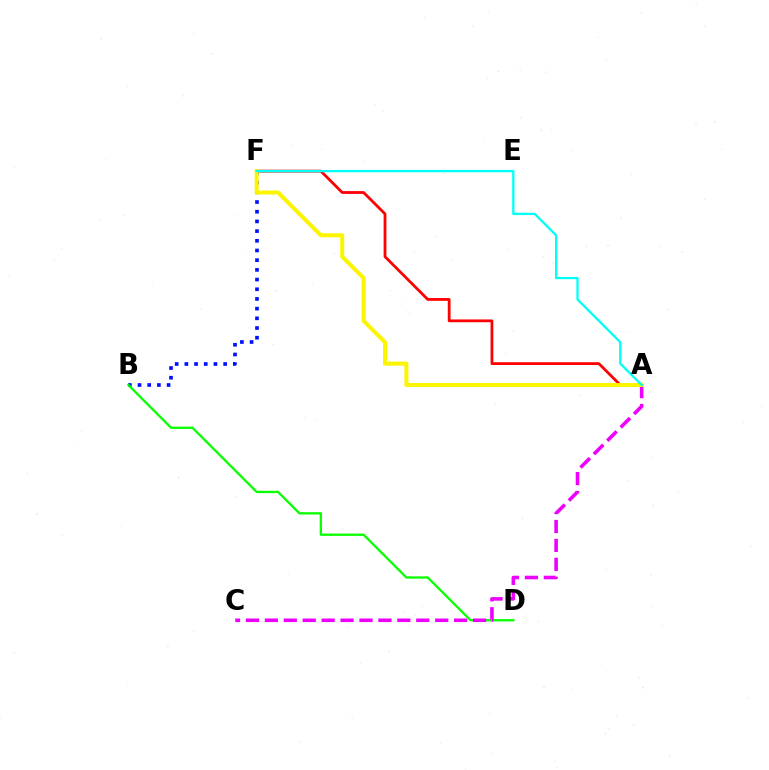{('B', 'F'): [{'color': '#0010ff', 'line_style': 'dotted', 'thickness': 2.63}], ('A', 'F'): [{'color': '#ff0000', 'line_style': 'solid', 'thickness': 2.0}, {'color': '#fcf500', 'line_style': 'solid', 'thickness': 2.9}, {'color': '#00fff6', 'line_style': 'solid', 'thickness': 1.65}], ('B', 'D'): [{'color': '#08ff00', 'line_style': 'solid', 'thickness': 1.65}], ('A', 'C'): [{'color': '#ee00ff', 'line_style': 'dashed', 'thickness': 2.57}]}